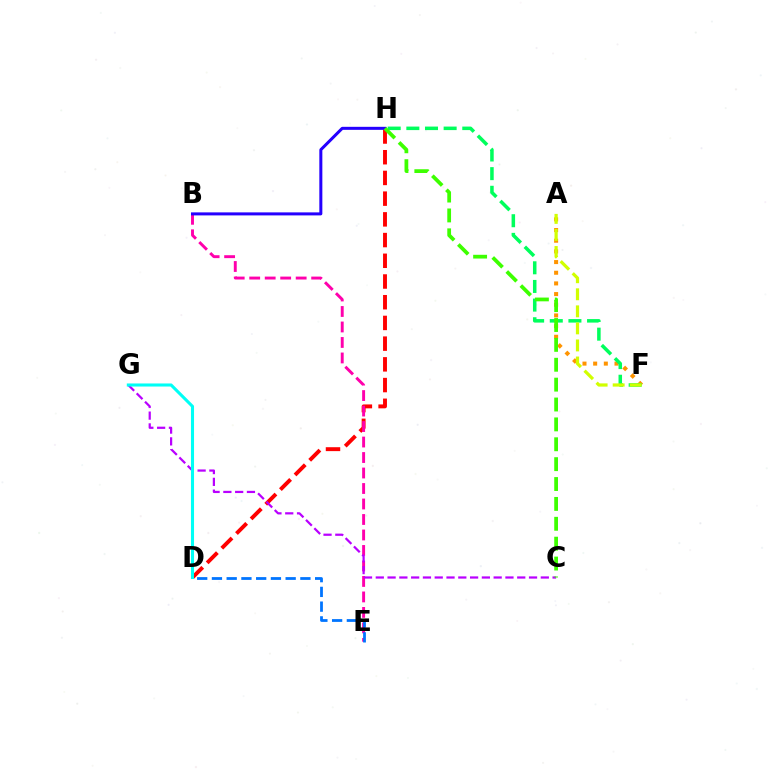{('D', 'H'): [{'color': '#ff0000', 'line_style': 'dashed', 'thickness': 2.81}], ('B', 'E'): [{'color': '#ff00ac', 'line_style': 'dashed', 'thickness': 2.1}], ('A', 'F'): [{'color': '#ff9400', 'line_style': 'dotted', 'thickness': 2.9}, {'color': '#d1ff00', 'line_style': 'dashed', 'thickness': 2.32}], ('F', 'H'): [{'color': '#00ff5c', 'line_style': 'dashed', 'thickness': 2.53}], ('C', 'G'): [{'color': '#b900ff', 'line_style': 'dashed', 'thickness': 1.6}], ('D', 'G'): [{'color': '#00fff6', 'line_style': 'solid', 'thickness': 2.21}], ('B', 'H'): [{'color': '#2500ff', 'line_style': 'solid', 'thickness': 2.17}], ('D', 'E'): [{'color': '#0074ff', 'line_style': 'dashed', 'thickness': 2.0}], ('C', 'H'): [{'color': '#3dff00', 'line_style': 'dashed', 'thickness': 2.7}]}